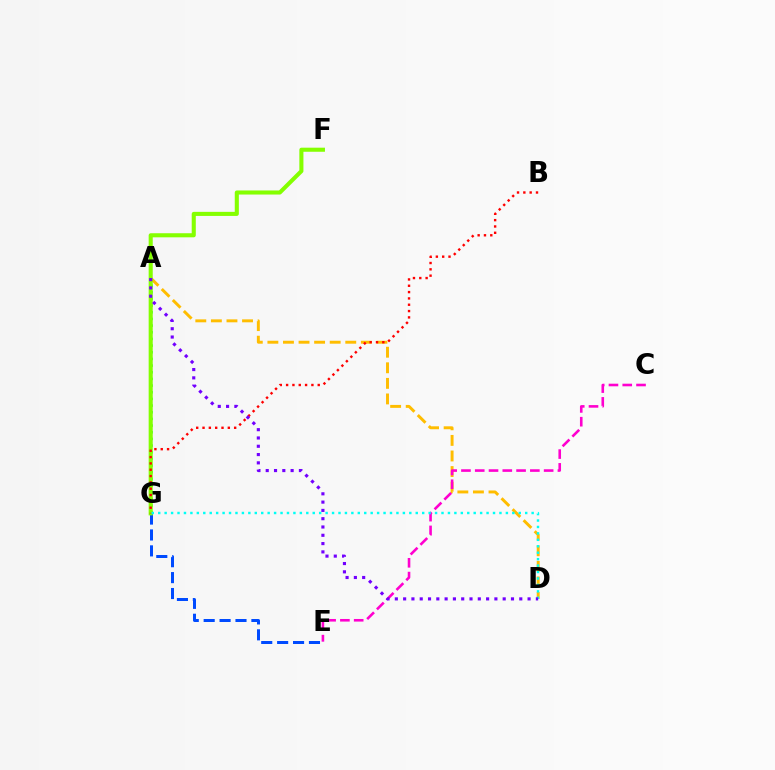{('A', 'G'): [{'color': '#00ff39', 'line_style': 'dotted', 'thickness': 1.81}], ('E', 'G'): [{'color': '#004bff', 'line_style': 'dashed', 'thickness': 2.16}], ('A', 'D'): [{'color': '#ffbd00', 'line_style': 'dashed', 'thickness': 2.12}, {'color': '#7200ff', 'line_style': 'dotted', 'thickness': 2.25}], ('F', 'G'): [{'color': '#84ff00', 'line_style': 'solid', 'thickness': 2.94}], ('B', 'G'): [{'color': '#ff0000', 'line_style': 'dotted', 'thickness': 1.72}], ('C', 'E'): [{'color': '#ff00cf', 'line_style': 'dashed', 'thickness': 1.87}], ('D', 'G'): [{'color': '#00fff6', 'line_style': 'dotted', 'thickness': 1.75}]}